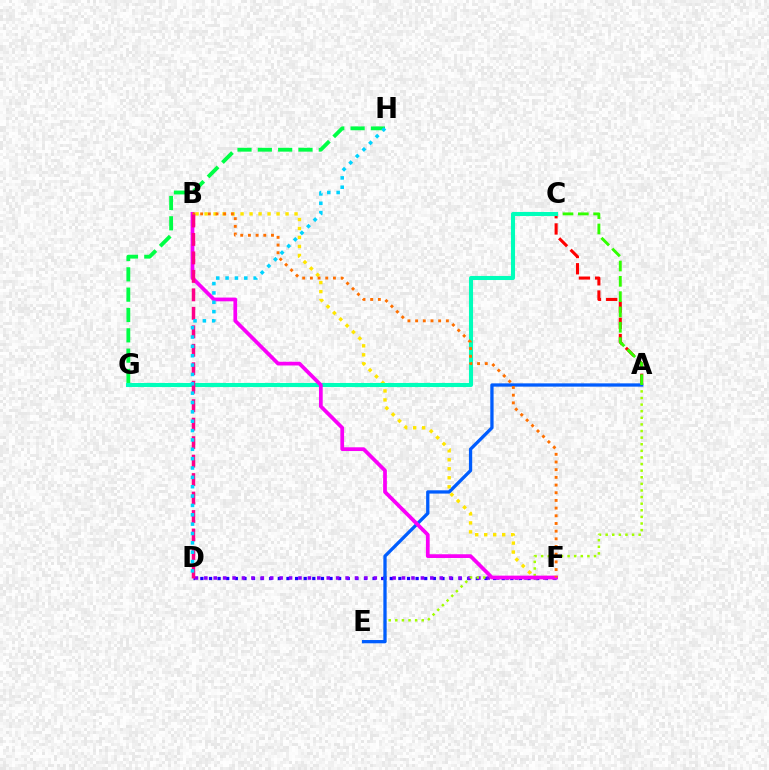{('A', 'C'): [{'color': '#ff0000', 'line_style': 'dashed', 'thickness': 2.2}, {'color': '#31ff00', 'line_style': 'dashed', 'thickness': 2.08}], ('D', 'F'): [{'color': '#1900ff', 'line_style': 'dotted', 'thickness': 2.34}, {'color': '#8a00ff', 'line_style': 'dotted', 'thickness': 2.56}], ('A', 'E'): [{'color': '#a2ff00', 'line_style': 'dotted', 'thickness': 1.79}, {'color': '#005dff', 'line_style': 'solid', 'thickness': 2.37}], ('B', 'F'): [{'color': '#ffe600', 'line_style': 'dotted', 'thickness': 2.44}, {'color': '#fa00f9', 'line_style': 'solid', 'thickness': 2.69}, {'color': '#ff7000', 'line_style': 'dotted', 'thickness': 2.09}], ('G', 'H'): [{'color': '#00ff45', 'line_style': 'dashed', 'thickness': 2.76}], ('C', 'G'): [{'color': '#00ffbb', 'line_style': 'solid', 'thickness': 2.93}], ('B', 'D'): [{'color': '#ff0088', 'line_style': 'dashed', 'thickness': 2.51}], ('D', 'H'): [{'color': '#00d3ff', 'line_style': 'dotted', 'thickness': 2.54}]}